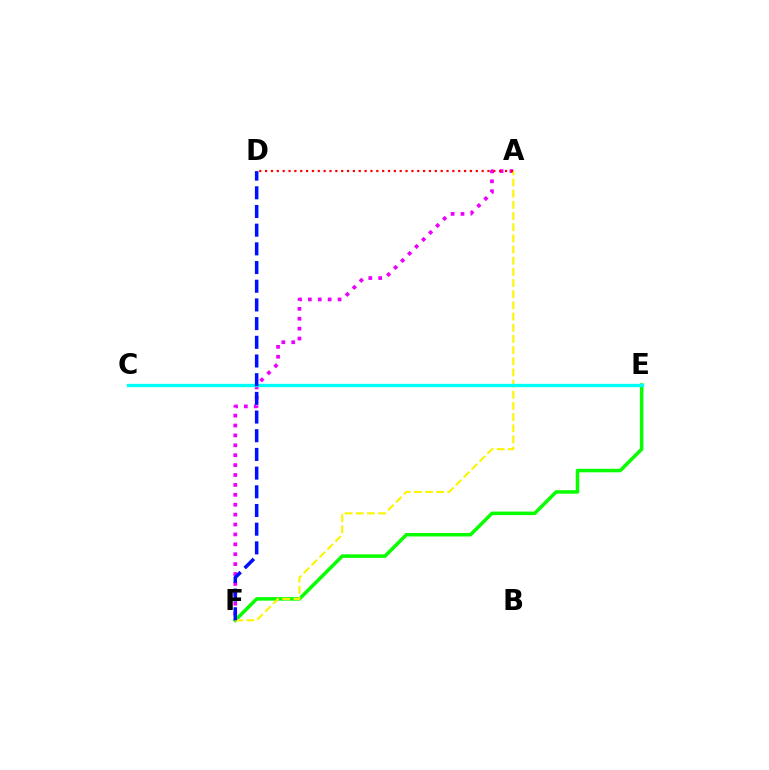{('E', 'F'): [{'color': '#08ff00', 'line_style': 'solid', 'thickness': 2.53}], ('A', 'F'): [{'color': '#ee00ff', 'line_style': 'dotted', 'thickness': 2.69}, {'color': '#fcf500', 'line_style': 'dashed', 'thickness': 1.52}], ('C', 'E'): [{'color': '#00fff6', 'line_style': 'solid', 'thickness': 2.4}], ('A', 'D'): [{'color': '#ff0000', 'line_style': 'dotted', 'thickness': 1.59}], ('D', 'F'): [{'color': '#0010ff', 'line_style': 'dashed', 'thickness': 2.54}]}